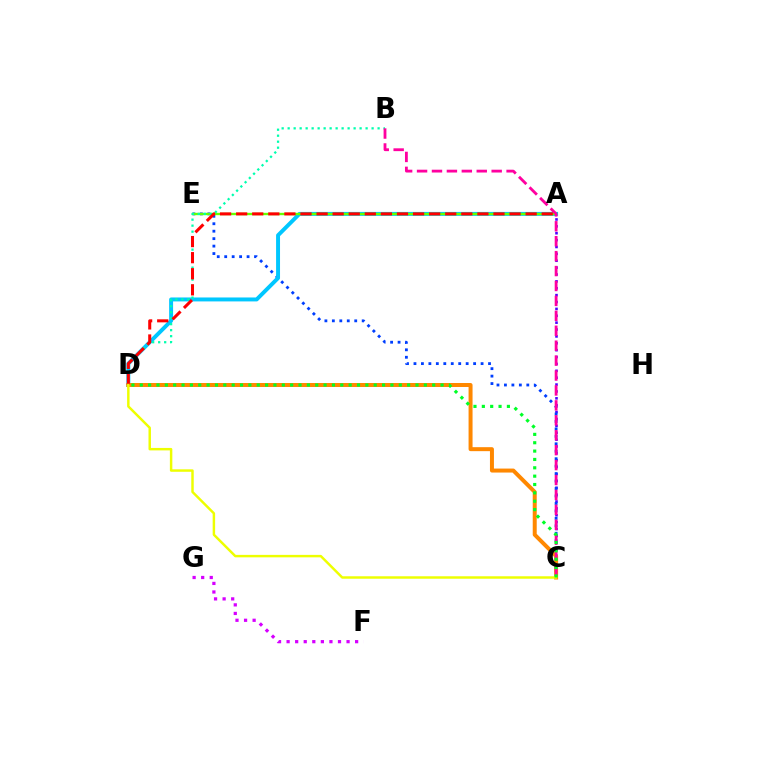{('A', 'C'): [{'color': '#4f00ff', 'line_style': 'dotted', 'thickness': 1.87}], ('C', 'E'): [{'color': '#003fff', 'line_style': 'dotted', 'thickness': 2.03}], ('F', 'G'): [{'color': '#d600ff', 'line_style': 'dotted', 'thickness': 2.33}], ('A', 'D'): [{'color': '#00c7ff', 'line_style': 'solid', 'thickness': 2.84}, {'color': '#ff0000', 'line_style': 'dashed', 'thickness': 2.18}], ('A', 'E'): [{'color': '#66ff00', 'line_style': 'solid', 'thickness': 1.7}], ('B', 'D'): [{'color': '#00ffaf', 'line_style': 'dotted', 'thickness': 1.63}], ('C', 'D'): [{'color': '#ff8800', 'line_style': 'solid', 'thickness': 2.87}, {'color': '#eeff00', 'line_style': 'solid', 'thickness': 1.77}, {'color': '#00ff27', 'line_style': 'dotted', 'thickness': 2.27}], ('B', 'C'): [{'color': '#ff00a0', 'line_style': 'dashed', 'thickness': 2.03}]}